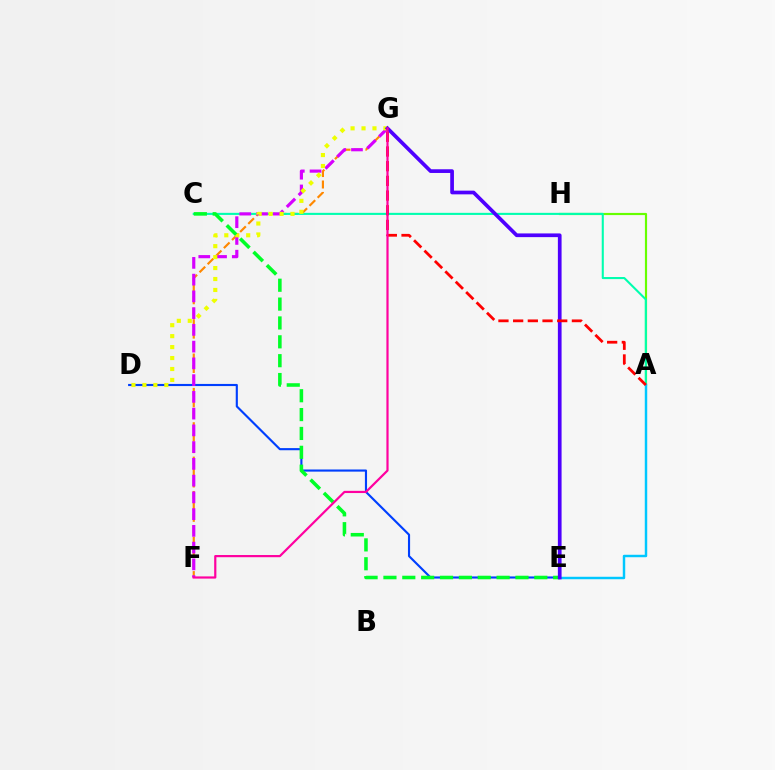{('F', 'G'): [{'color': '#ff8800', 'line_style': 'dashed', 'thickness': 1.56}, {'color': '#d600ff', 'line_style': 'dashed', 'thickness': 2.28}, {'color': '#ff00a0', 'line_style': 'solid', 'thickness': 1.58}], ('A', 'H'): [{'color': '#66ff00', 'line_style': 'solid', 'thickness': 1.56}], ('D', 'E'): [{'color': '#003fff', 'line_style': 'solid', 'thickness': 1.54}], ('A', 'C'): [{'color': '#00ffaf', 'line_style': 'solid', 'thickness': 1.5}], ('D', 'G'): [{'color': '#eeff00', 'line_style': 'dotted', 'thickness': 2.98}], ('A', 'E'): [{'color': '#00c7ff', 'line_style': 'solid', 'thickness': 1.77}], ('C', 'E'): [{'color': '#00ff27', 'line_style': 'dashed', 'thickness': 2.56}], ('E', 'G'): [{'color': '#4f00ff', 'line_style': 'solid', 'thickness': 2.66}], ('A', 'G'): [{'color': '#ff0000', 'line_style': 'dashed', 'thickness': 2.0}]}